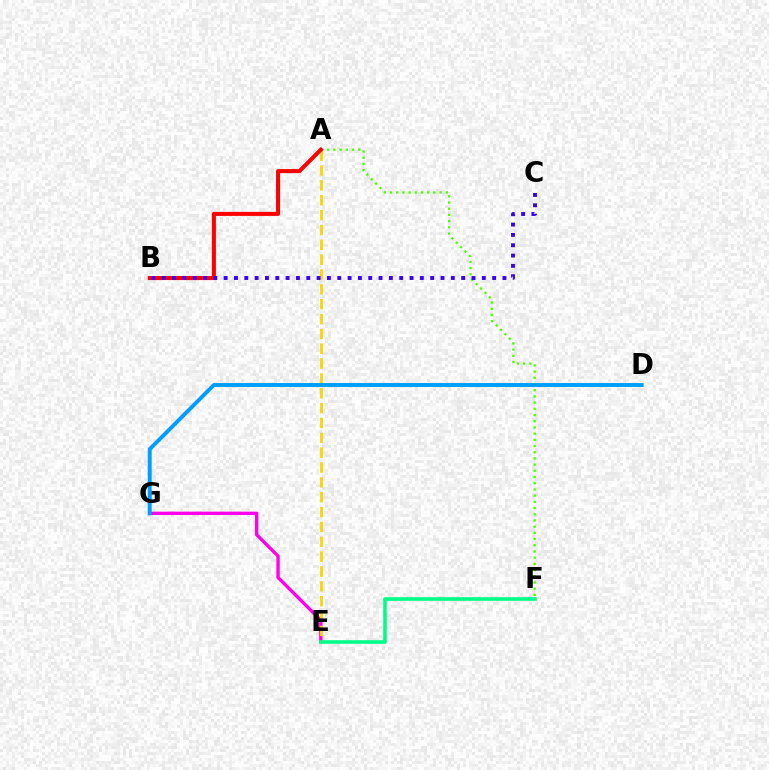{('E', 'G'): [{'color': '#ff00ed', 'line_style': 'solid', 'thickness': 2.42}], ('A', 'E'): [{'color': '#ffd500', 'line_style': 'dashed', 'thickness': 2.02}], ('A', 'F'): [{'color': '#4fff00', 'line_style': 'dotted', 'thickness': 1.68}], ('D', 'G'): [{'color': '#009eff', 'line_style': 'solid', 'thickness': 2.84}], ('E', 'F'): [{'color': '#00ff86', 'line_style': 'solid', 'thickness': 2.59}], ('A', 'B'): [{'color': '#ff0000', 'line_style': 'solid', 'thickness': 2.9}], ('B', 'C'): [{'color': '#3700ff', 'line_style': 'dotted', 'thickness': 2.81}]}